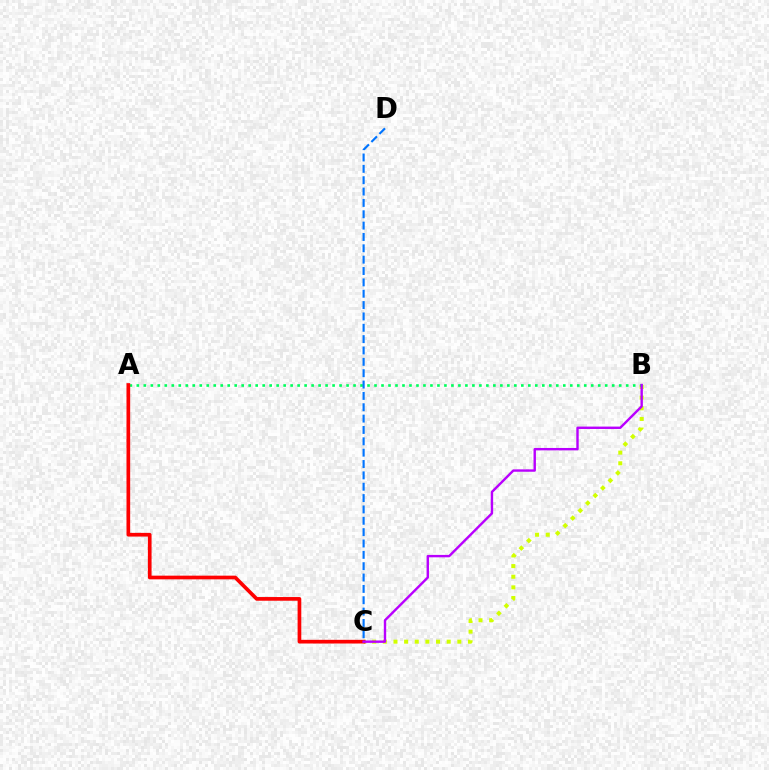{('B', 'C'): [{'color': '#d1ff00', 'line_style': 'dotted', 'thickness': 2.89}, {'color': '#b900ff', 'line_style': 'solid', 'thickness': 1.73}], ('A', 'B'): [{'color': '#00ff5c', 'line_style': 'dotted', 'thickness': 1.9}], ('A', 'C'): [{'color': '#ff0000', 'line_style': 'solid', 'thickness': 2.65}], ('C', 'D'): [{'color': '#0074ff', 'line_style': 'dashed', 'thickness': 1.54}]}